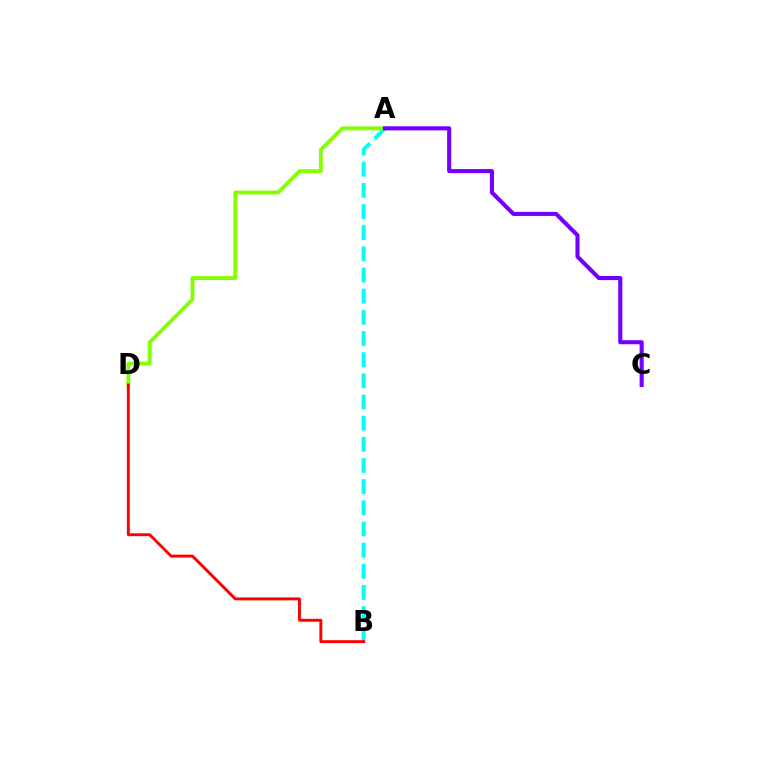{('A', 'B'): [{'color': '#00fff6', 'line_style': 'dashed', 'thickness': 2.88}], ('A', 'D'): [{'color': '#84ff00', 'line_style': 'solid', 'thickness': 2.77}], ('B', 'D'): [{'color': '#ff0000', 'line_style': 'solid', 'thickness': 2.1}], ('A', 'C'): [{'color': '#7200ff', 'line_style': 'solid', 'thickness': 2.95}]}